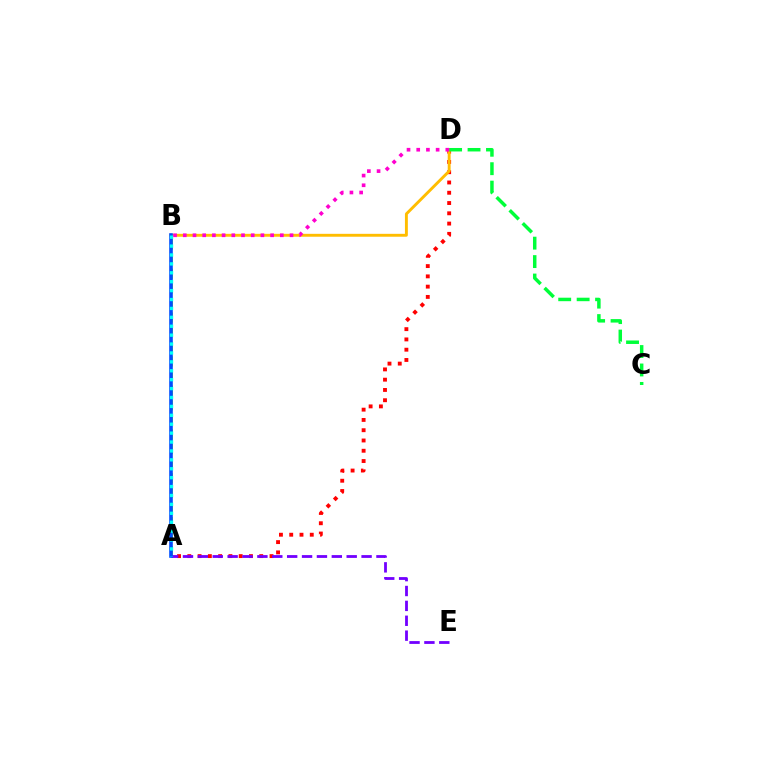{('A', 'B'): [{'color': '#84ff00', 'line_style': 'dashed', 'thickness': 1.99}, {'color': '#004bff', 'line_style': 'solid', 'thickness': 2.6}, {'color': '#00fff6', 'line_style': 'dotted', 'thickness': 2.42}], ('A', 'D'): [{'color': '#ff0000', 'line_style': 'dotted', 'thickness': 2.79}], ('B', 'D'): [{'color': '#ffbd00', 'line_style': 'solid', 'thickness': 2.09}, {'color': '#ff00cf', 'line_style': 'dotted', 'thickness': 2.64}], ('A', 'E'): [{'color': '#7200ff', 'line_style': 'dashed', 'thickness': 2.02}], ('C', 'D'): [{'color': '#00ff39', 'line_style': 'dashed', 'thickness': 2.5}]}